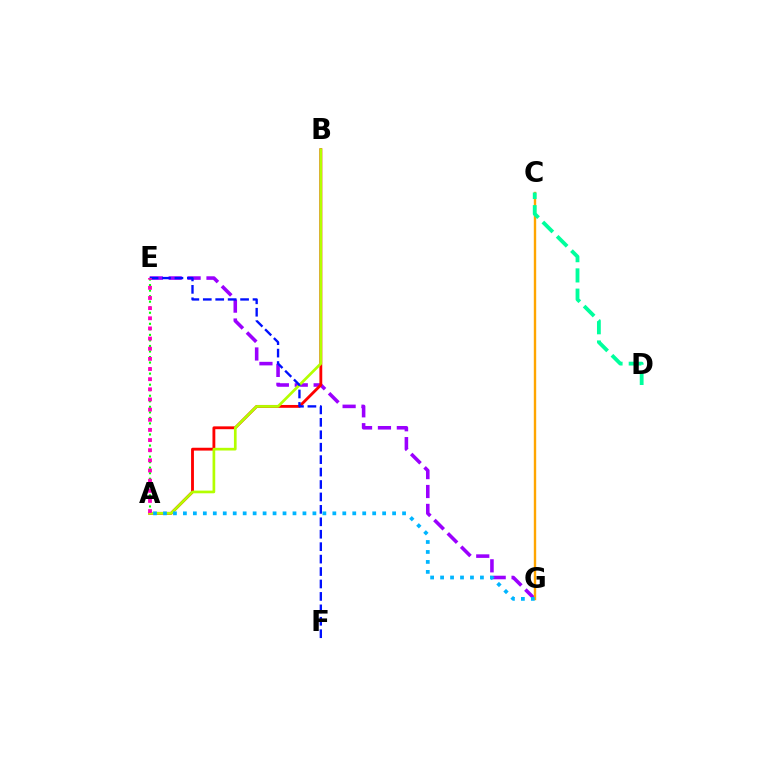{('E', 'G'): [{'color': '#9b00ff', 'line_style': 'dashed', 'thickness': 2.57}], ('A', 'B'): [{'color': '#ff0000', 'line_style': 'solid', 'thickness': 2.05}, {'color': '#b3ff00', 'line_style': 'solid', 'thickness': 1.93}], ('A', 'E'): [{'color': '#08ff00', 'line_style': 'dotted', 'thickness': 1.5}, {'color': '#ff00bd', 'line_style': 'dotted', 'thickness': 2.76}], ('E', 'F'): [{'color': '#0010ff', 'line_style': 'dashed', 'thickness': 1.69}], ('C', 'G'): [{'color': '#ffa500', 'line_style': 'solid', 'thickness': 1.72}], ('A', 'G'): [{'color': '#00b5ff', 'line_style': 'dotted', 'thickness': 2.71}], ('C', 'D'): [{'color': '#00ff9d', 'line_style': 'dashed', 'thickness': 2.75}]}